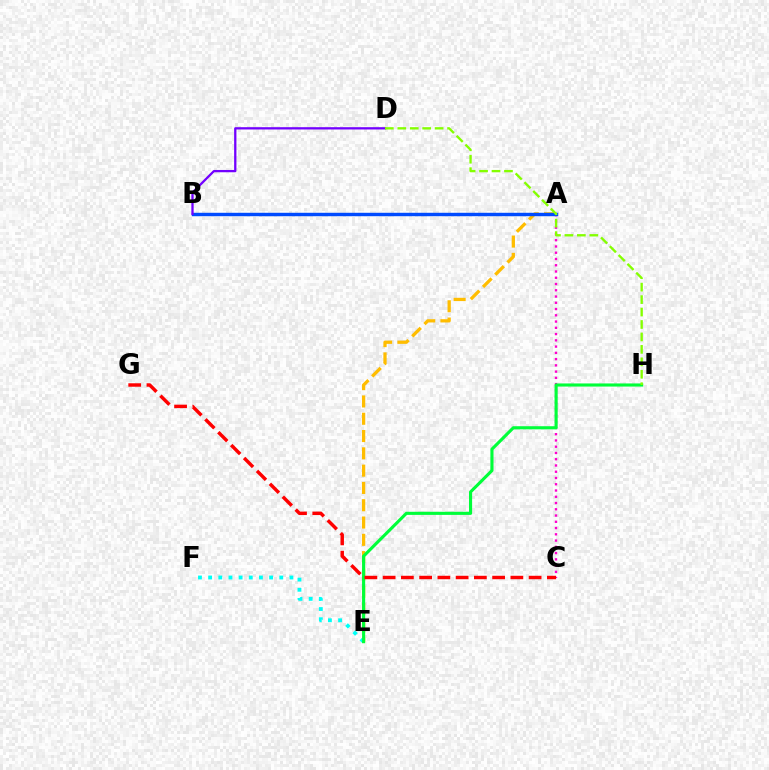{('A', 'E'): [{'color': '#ffbd00', 'line_style': 'dashed', 'thickness': 2.35}], ('A', 'C'): [{'color': '#ff00cf', 'line_style': 'dotted', 'thickness': 1.7}], ('E', 'F'): [{'color': '#00fff6', 'line_style': 'dotted', 'thickness': 2.76}], ('E', 'H'): [{'color': '#00ff39', 'line_style': 'solid', 'thickness': 2.25}], ('C', 'G'): [{'color': '#ff0000', 'line_style': 'dashed', 'thickness': 2.48}], ('A', 'B'): [{'color': '#004bff', 'line_style': 'solid', 'thickness': 2.47}], ('B', 'D'): [{'color': '#7200ff', 'line_style': 'solid', 'thickness': 1.65}], ('D', 'H'): [{'color': '#84ff00', 'line_style': 'dashed', 'thickness': 1.69}]}